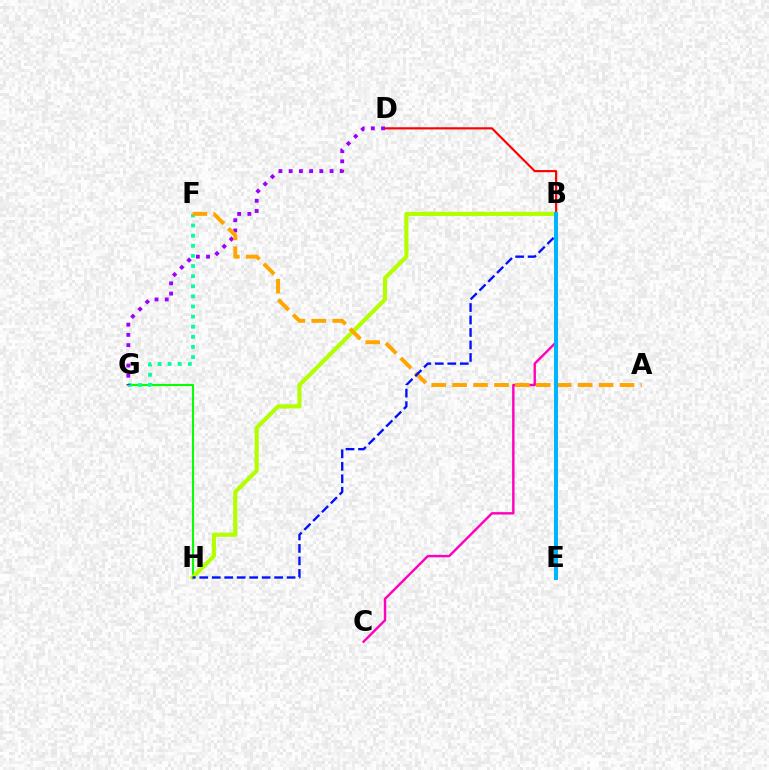{('G', 'H'): [{'color': '#08ff00', 'line_style': 'solid', 'thickness': 1.52}], ('B', 'C'): [{'color': '#ff00bd', 'line_style': 'solid', 'thickness': 1.74}], ('B', 'D'): [{'color': '#ff0000', 'line_style': 'solid', 'thickness': 1.55}], ('F', 'G'): [{'color': '#00ff9d', 'line_style': 'dotted', 'thickness': 2.75}], ('D', 'G'): [{'color': '#9b00ff', 'line_style': 'dotted', 'thickness': 2.78}], ('B', 'H'): [{'color': '#b3ff00', 'line_style': 'solid', 'thickness': 2.98}, {'color': '#0010ff', 'line_style': 'dashed', 'thickness': 1.69}], ('A', 'F'): [{'color': '#ffa500', 'line_style': 'dashed', 'thickness': 2.84}], ('B', 'E'): [{'color': '#00b5ff', 'line_style': 'solid', 'thickness': 2.86}]}